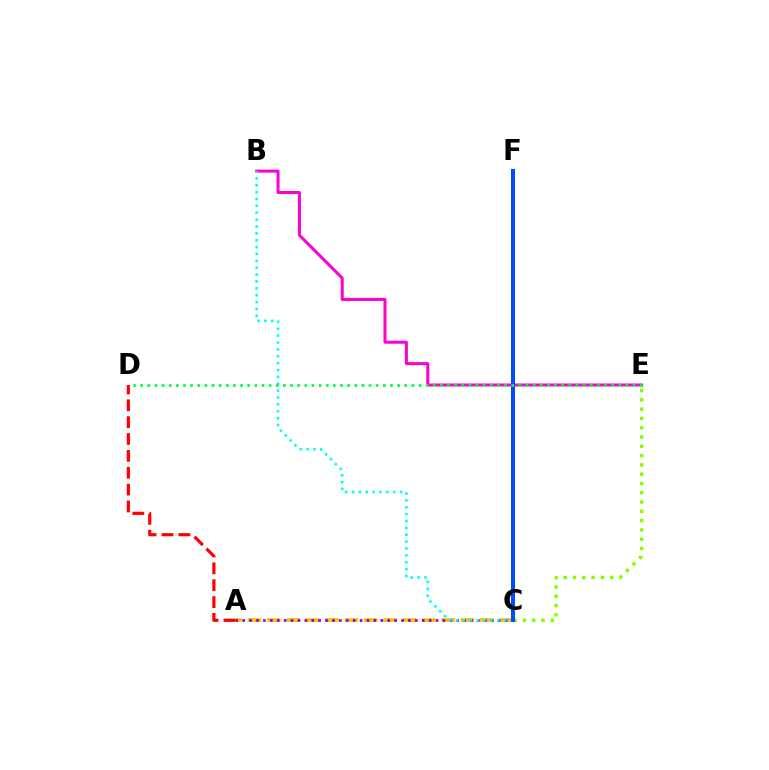{('B', 'E'): [{'color': '#ff00cf', 'line_style': 'solid', 'thickness': 2.18}], ('A', 'C'): [{'color': '#ffbd00', 'line_style': 'dashed', 'thickness': 2.63}, {'color': '#7200ff', 'line_style': 'dotted', 'thickness': 1.88}], ('B', 'C'): [{'color': '#00fff6', 'line_style': 'dotted', 'thickness': 1.87}], ('C', 'E'): [{'color': '#84ff00', 'line_style': 'dotted', 'thickness': 2.52}], ('C', 'F'): [{'color': '#004bff', 'line_style': 'solid', 'thickness': 2.89}], ('D', 'E'): [{'color': '#00ff39', 'line_style': 'dotted', 'thickness': 1.94}], ('A', 'D'): [{'color': '#ff0000', 'line_style': 'dashed', 'thickness': 2.29}]}